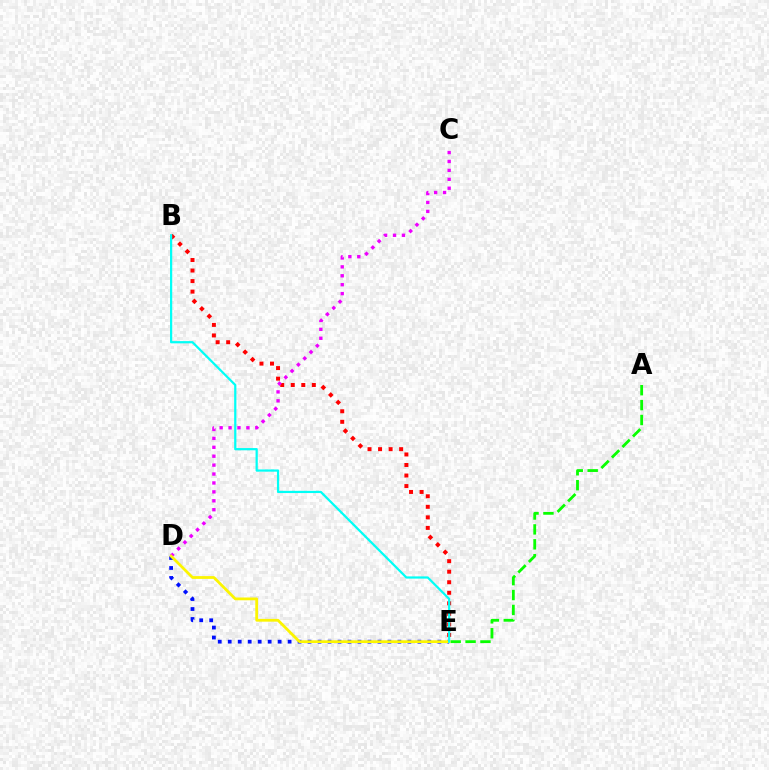{('B', 'E'): [{'color': '#ff0000', 'line_style': 'dotted', 'thickness': 2.86}, {'color': '#00fff6', 'line_style': 'solid', 'thickness': 1.6}], ('D', 'E'): [{'color': '#0010ff', 'line_style': 'dotted', 'thickness': 2.71}, {'color': '#fcf500', 'line_style': 'solid', 'thickness': 2.0}], ('A', 'E'): [{'color': '#08ff00', 'line_style': 'dashed', 'thickness': 2.02}], ('C', 'D'): [{'color': '#ee00ff', 'line_style': 'dotted', 'thickness': 2.42}]}